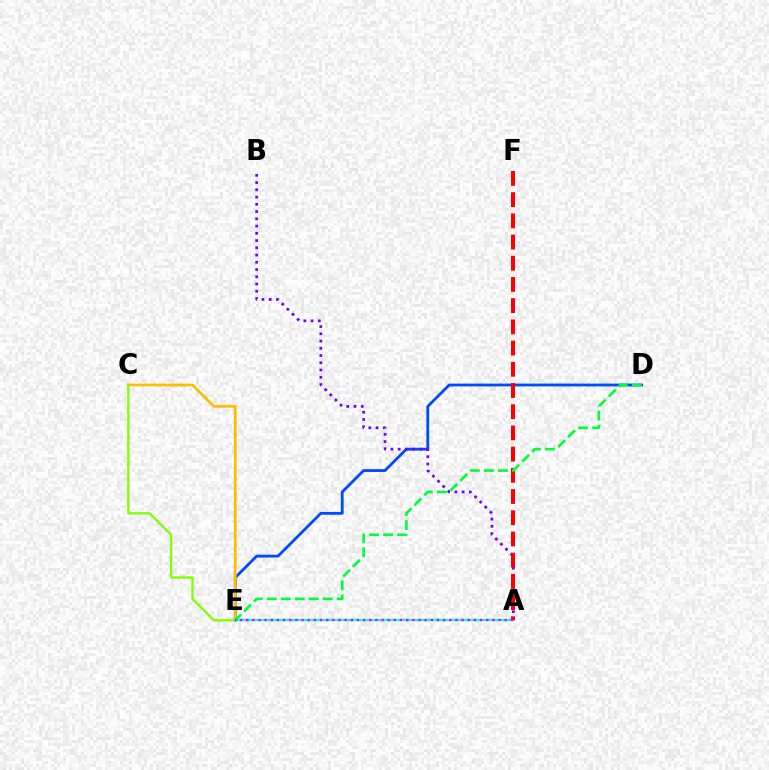{('D', 'E'): [{'color': '#004bff', 'line_style': 'solid', 'thickness': 2.04}, {'color': '#00ff39', 'line_style': 'dashed', 'thickness': 1.9}], ('C', 'E'): [{'color': '#ffbd00', 'line_style': 'solid', 'thickness': 1.94}, {'color': '#84ff00', 'line_style': 'solid', 'thickness': 1.69}], ('A', 'E'): [{'color': '#00fff6', 'line_style': 'solid', 'thickness': 1.68}, {'color': '#ff00cf', 'line_style': 'dotted', 'thickness': 1.67}], ('A', 'B'): [{'color': '#7200ff', 'line_style': 'dotted', 'thickness': 1.97}], ('A', 'F'): [{'color': '#ff0000', 'line_style': 'dashed', 'thickness': 2.88}]}